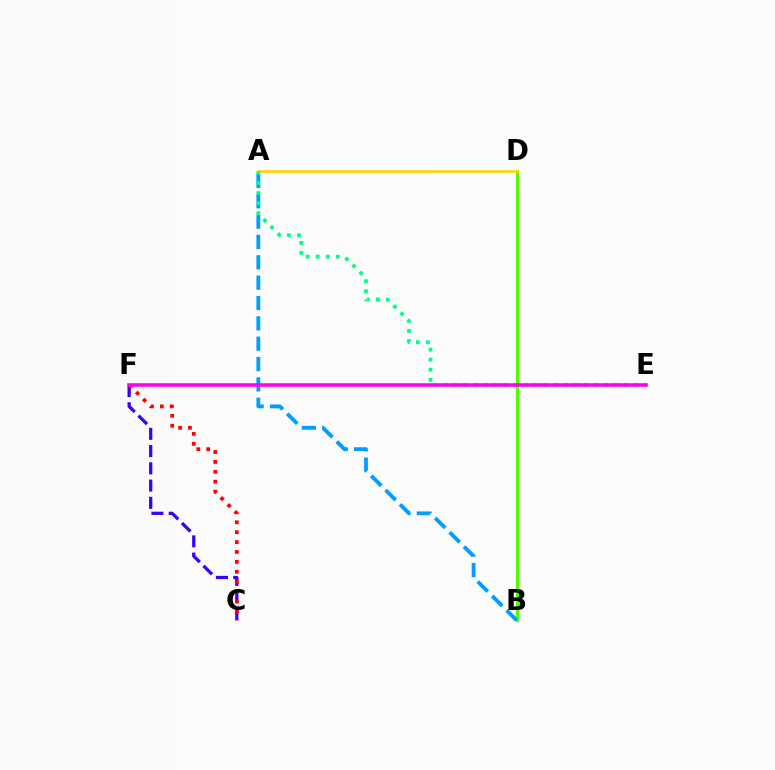{('B', 'D'): [{'color': '#4fff00', 'line_style': 'solid', 'thickness': 2.34}], ('C', 'F'): [{'color': '#3700ff', 'line_style': 'dashed', 'thickness': 2.34}, {'color': '#ff0000', 'line_style': 'dotted', 'thickness': 2.69}], ('A', 'D'): [{'color': '#ffd500', 'line_style': 'solid', 'thickness': 1.89}], ('A', 'B'): [{'color': '#009eff', 'line_style': 'dashed', 'thickness': 2.76}], ('A', 'E'): [{'color': '#00ff86', 'line_style': 'dotted', 'thickness': 2.73}], ('E', 'F'): [{'color': '#ff00ed', 'line_style': 'solid', 'thickness': 2.56}]}